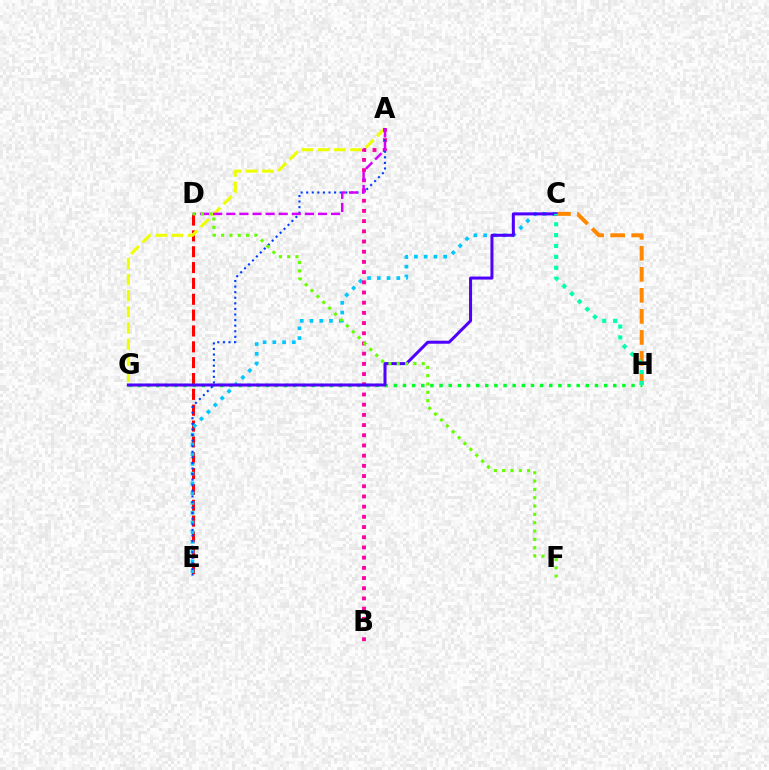{('D', 'E'): [{'color': '#ff0000', 'line_style': 'dashed', 'thickness': 2.15}], ('A', 'G'): [{'color': '#eeff00', 'line_style': 'dashed', 'thickness': 2.2}], ('C', 'H'): [{'color': '#ff8800', 'line_style': 'dashed', 'thickness': 2.86}, {'color': '#00ffaf', 'line_style': 'dotted', 'thickness': 2.96}], ('C', 'E'): [{'color': '#00c7ff', 'line_style': 'dotted', 'thickness': 2.65}], ('A', 'B'): [{'color': '#ff00a0', 'line_style': 'dotted', 'thickness': 2.77}], ('G', 'H'): [{'color': '#00ff27', 'line_style': 'dotted', 'thickness': 2.48}], ('A', 'E'): [{'color': '#003fff', 'line_style': 'dotted', 'thickness': 1.52}], ('A', 'D'): [{'color': '#d600ff', 'line_style': 'dashed', 'thickness': 1.78}], ('C', 'G'): [{'color': '#4f00ff', 'line_style': 'solid', 'thickness': 2.17}], ('D', 'F'): [{'color': '#66ff00', 'line_style': 'dotted', 'thickness': 2.26}]}